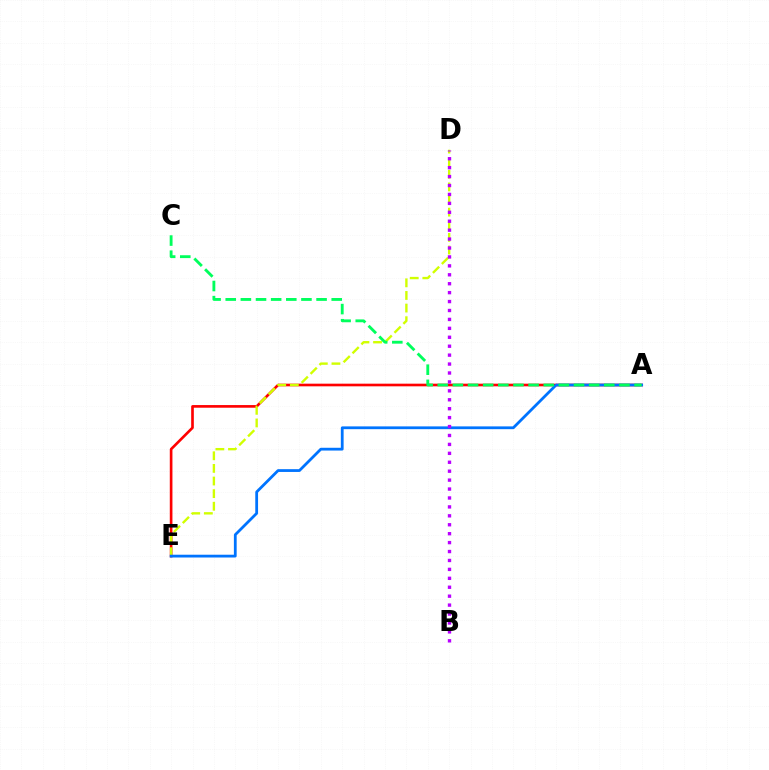{('A', 'E'): [{'color': '#ff0000', 'line_style': 'solid', 'thickness': 1.91}, {'color': '#0074ff', 'line_style': 'solid', 'thickness': 2.0}], ('D', 'E'): [{'color': '#d1ff00', 'line_style': 'dashed', 'thickness': 1.71}], ('A', 'C'): [{'color': '#00ff5c', 'line_style': 'dashed', 'thickness': 2.06}], ('B', 'D'): [{'color': '#b900ff', 'line_style': 'dotted', 'thickness': 2.43}]}